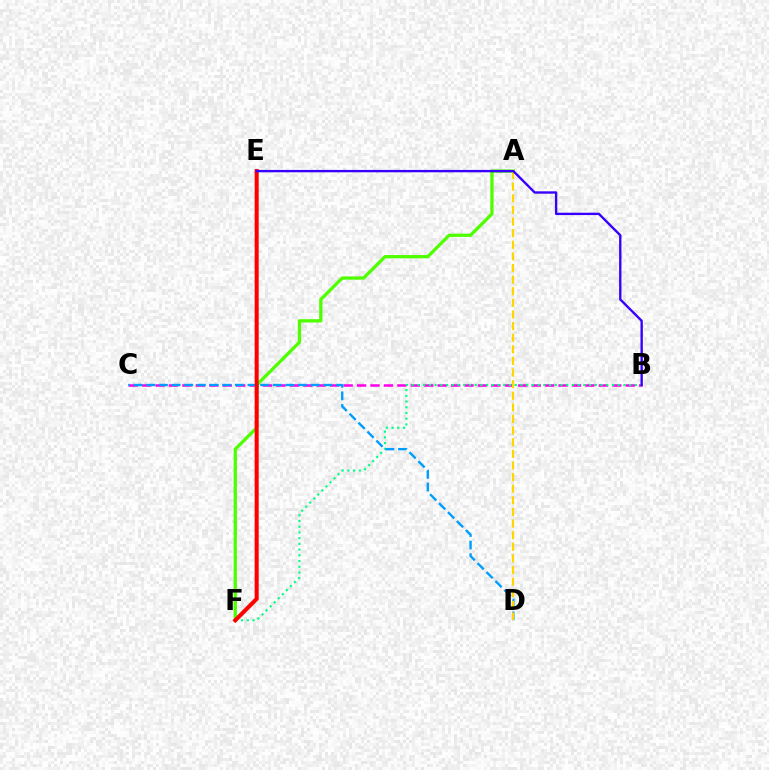{('B', 'C'): [{'color': '#ff00ed', 'line_style': 'dashed', 'thickness': 1.82}], ('B', 'F'): [{'color': '#00ff86', 'line_style': 'dotted', 'thickness': 1.55}], ('C', 'D'): [{'color': '#009eff', 'line_style': 'dashed', 'thickness': 1.72}], ('A', 'F'): [{'color': '#4fff00', 'line_style': 'solid', 'thickness': 2.36}], ('A', 'D'): [{'color': '#ffd500', 'line_style': 'dashed', 'thickness': 1.58}], ('E', 'F'): [{'color': '#ff0000', 'line_style': 'solid', 'thickness': 2.91}], ('B', 'E'): [{'color': '#3700ff', 'line_style': 'solid', 'thickness': 1.71}]}